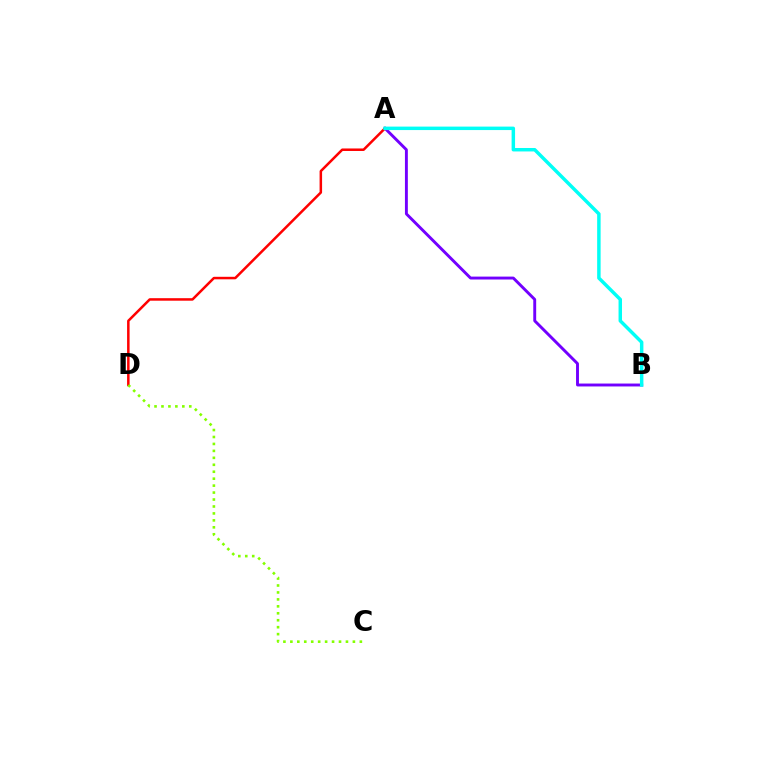{('A', 'B'): [{'color': '#7200ff', 'line_style': 'solid', 'thickness': 2.09}, {'color': '#00fff6', 'line_style': 'solid', 'thickness': 2.49}], ('A', 'D'): [{'color': '#ff0000', 'line_style': 'solid', 'thickness': 1.81}], ('C', 'D'): [{'color': '#84ff00', 'line_style': 'dotted', 'thickness': 1.89}]}